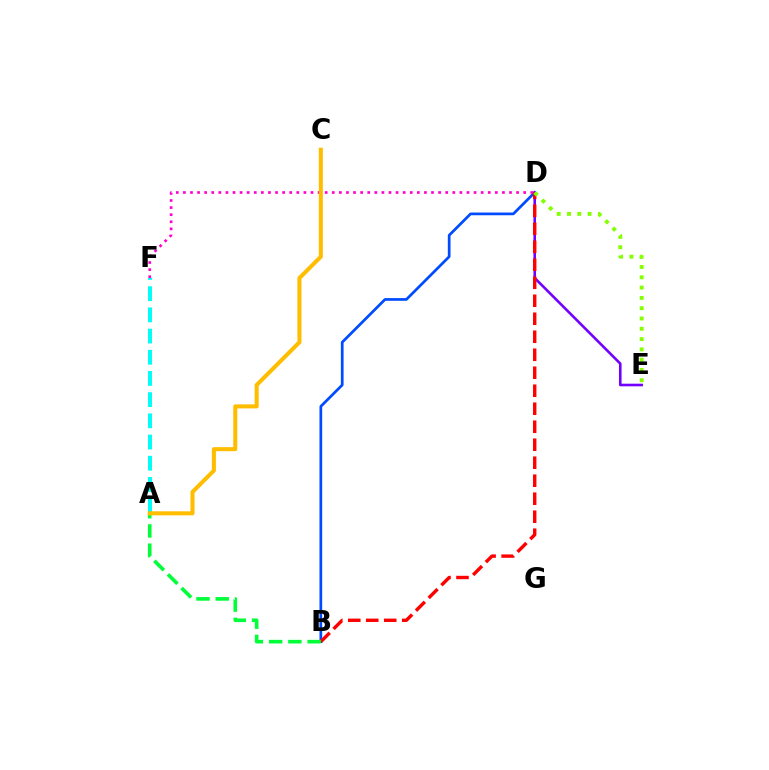{('B', 'D'): [{'color': '#004bff', 'line_style': 'solid', 'thickness': 1.95}, {'color': '#ff0000', 'line_style': 'dashed', 'thickness': 2.44}], ('D', 'E'): [{'color': '#7200ff', 'line_style': 'solid', 'thickness': 1.87}, {'color': '#84ff00', 'line_style': 'dotted', 'thickness': 2.8}], ('A', 'F'): [{'color': '#00fff6', 'line_style': 'dashed', 'thickness': 2.88}], ('D', 'F'): [{'color': '#ff00cf', 'line_style': 'dotted', 'thickness': 1.93}], ('A', 'B'): [{'color': '#00ff39', 'line_style': 'dashed', 'thickness': 2.61}], ('A', 'C'): [{'color': '#ffbd00', 'line_style': 'solid', 'thickness': 2.91}]}